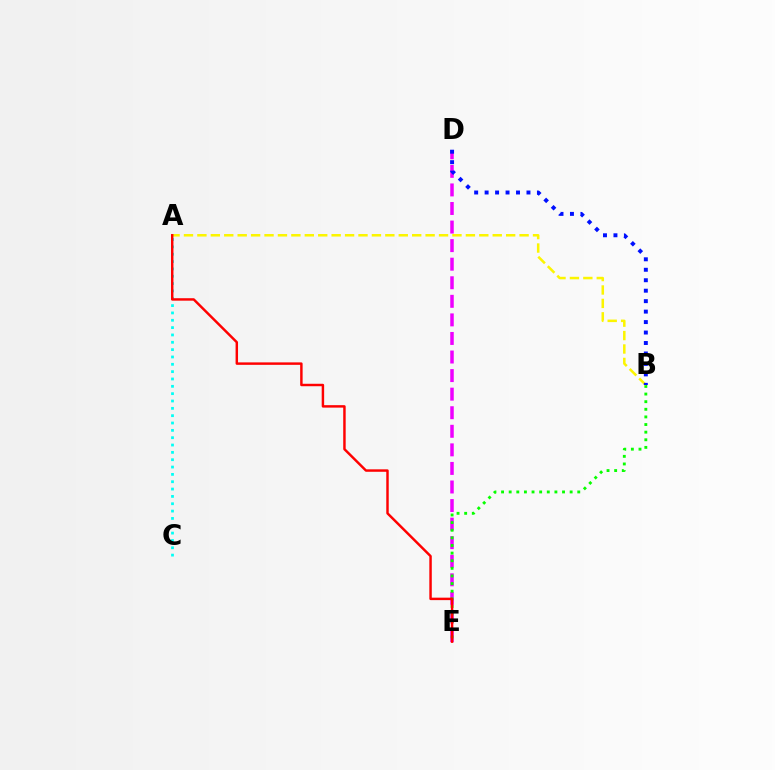{('D', 'E'): [{'color': '#ee00ff', 'line_style': 'dashed', 'thickness': 2.52}], ('B', 'E'): [{'color': '#08ff00', 'line_style': 'dotted', 'thickness': 2.07}], ('A', 'B'): [{'color': '#fcf500', 'line_style': 'dashed', 'thickness': 1.82}], ('B', 'D'): [{'color': '#0010ff', 'line_style': 'dotted', 'thickness': 2.84}], ('A', 'C'): [{'color': '#00fff6', 'line_style': 'dotted', 'thickness': 1.99}], ('A', 'E'): [{'color': '#ff0000', 'line_style': 'solid', 'thickness': 1.77}]}